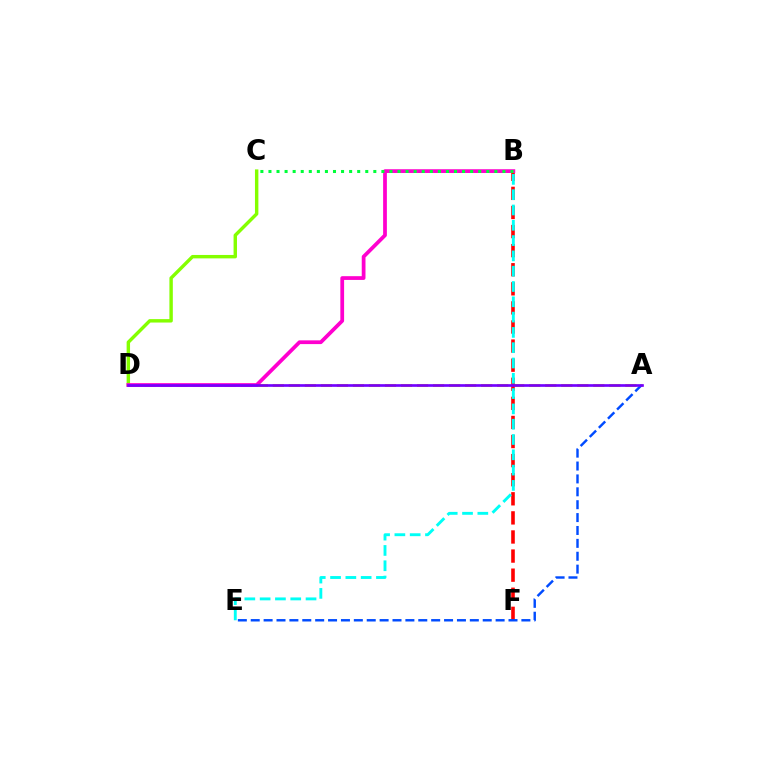{('A', 'D'): [{'color': '#ffbd00', 'line_style': 'dashed', 'thickness': 2.18}, {'color': '#7200ff', 'line_style': 'solid', 'thickness': 1.92}], ('B', 'F'): [{'color': '#ff0000', 'line_style': 'dashed', 'thickness': 2.59}], ('B', 'E'): [{'color': '#00fff6', 'line_style': 'dashed', 'thickness': 2.08}], ('A', 'E'): [{'color': '#004bff', 'line_style': 'dashed', 'thickness': 1.75}], ('C', 'D'): [{'color': '#84ff00', 'line_style': 'solid', 'thickness': 2.46}], ('B', 'D'): [{'color': '#ff00cf', 'line_style': 'solid', 'thickness': 2.7}], ('B', 'C'): [{'color': '#00ff39', 'line_style': 'dotted', 'thickness': 2.19}]}